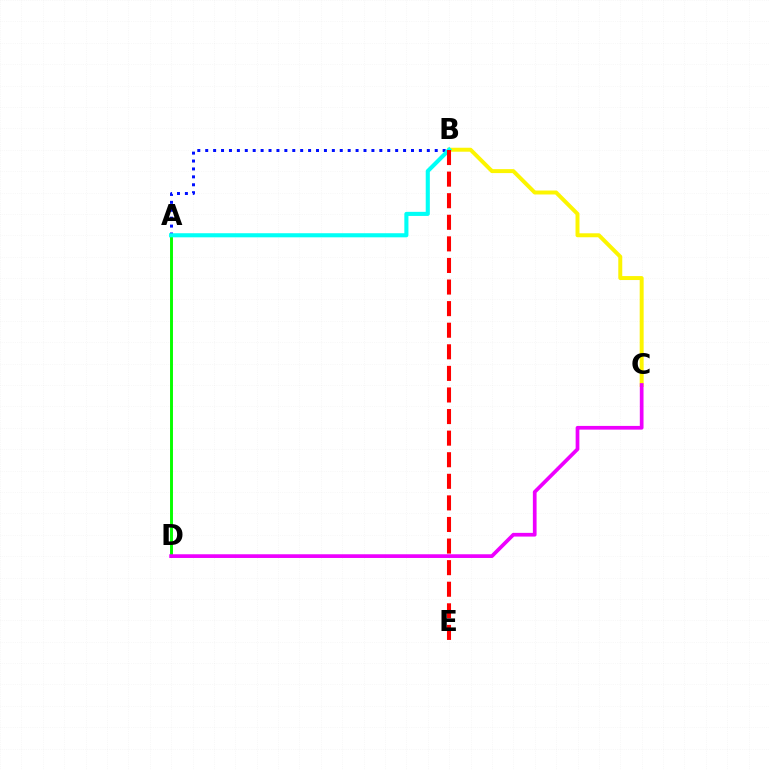{('A', 'B'): [{'color': '#0010ff', 'line_style': 'dotted', 'thickness': 2.15}, {'color': '#00fff6', 'line_style': 'solid', 'thickness': 2.95}], ('B', 'C'): [{'color': '#fcf500', 'line_style': 'solid', 'thickness': 2.85}], ('A', 'D'): [{'color': '#08ff00', 'line_style': 'solid', 'thickness': 2.11}], ('C', 'D'): [{'color': '#ee00ff', 'line_style': 'solid', 'thickness': 2.67}], ('B', 'E'): [{'color': '#ff0000', 'line_style': 'dashed', 'thickness': 2.93}]}